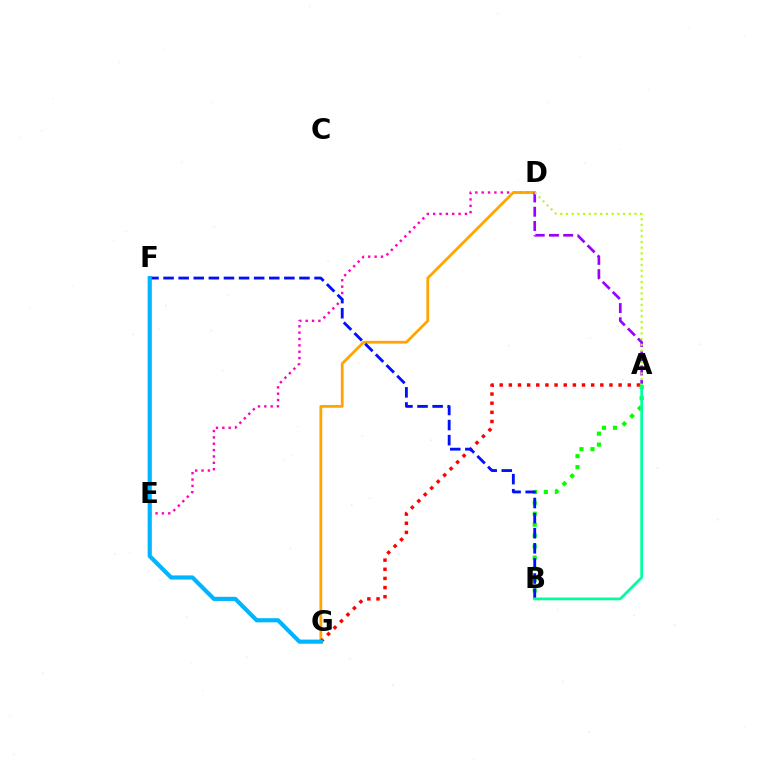{('D', 'E'): [{'color': '#ff00bd', 'line_style': 'dotted', 'thickness': 1.73}], ('D', 'G'): [{'color': '#ffa500', 'line_style': 'solid', 'thickness': 2.0}], ('A', 'D'): [{'color': '#9b00ff', 'line_style': 'dashed', 'thickness': 1.94}, {'color': '#b3ff00', 'line_style': 'dotted', 'thickness': 1.55}], ('A', 'G'): [{'color': '#ff0000', 'line_style': 'dotted', 'thickness': 2.49}], ('A', 'B'): [{'color': '#08ff00', 'line_style': 'dotted', 'thickness': 2.98}, {'color': '#00ff9d', 'line_style': 'solid', 'thickness': 1.98}], ('B', 'F'): [{'color': '#0010ff', 'line_style': 'dashed', 'thickness': 2.05}], ('F', 'G'): [{'color': '#00b5ff', 'line_style': 'solid', 'thickness': 2.99}]}